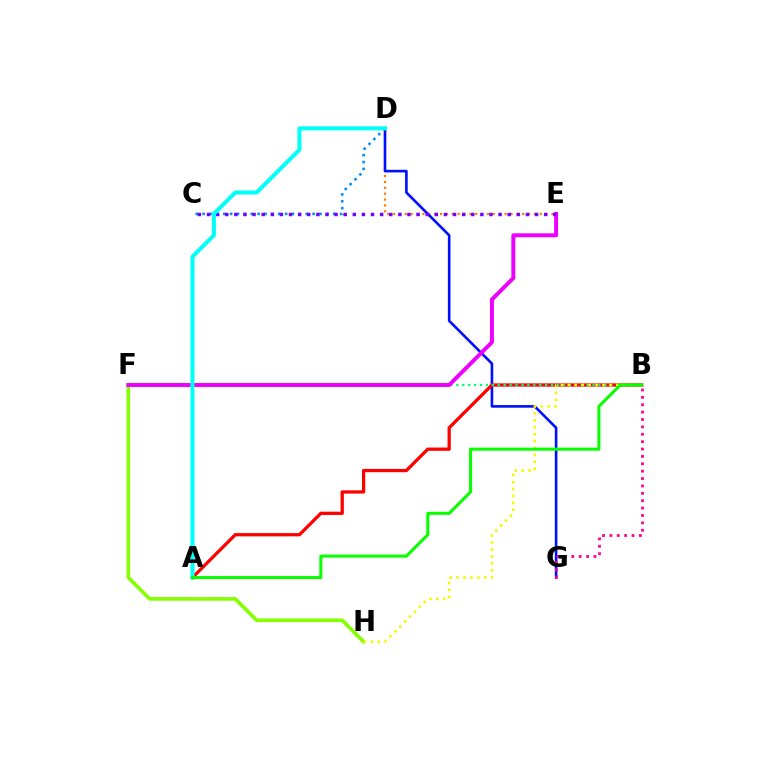{('D', 'E'): [{'color': '#ff7c00', 'line_style': 'dotted', 'thickness': 1.59}], ('C', 'D'): [{'color': '#008cff', 'line_style': 'dotted', 'thickness': 1.87}], ('F', 'H'): [{'color': '#84ff00', 'line_style': 'solid', 'thickness': 2.59}], ('D', 'G'): [{'color': '#0010ff', 'line_style': 'solid', 'thickness': 1.89}], ('A', 'B'): [{'color': '#ff0000', 'line_style': 'solid', 'thickness': 2.35}, {'color': '#08ff00', 'line_style': 'solid', 'thickness': 2.2}], ('B', 'F'): [{'color': '#00ff74', 'line_style': 'dotted', 'thickness': 1.61}], ('E', 'F'): [{'color': '#ee00ff', 'line_style': 'solid', 'thickness': 2.85}], ('C', 'E'): [{'color': '#7200ff', 'line_style': 'dotted', 'thickness': 2.48}], ('B', 'H'): [{'color': '#fcf500', 'line_style': 'dotted', 'thickness': 1.88}], ('B', 'G'): [{'color': '#ff0094', 'line_style': 'dotted', 'thickness': 2.01}], ('A', 'D'): [{'color': '#00fff6', 'line_style': 'solid', 'thickness': 2.9}]}